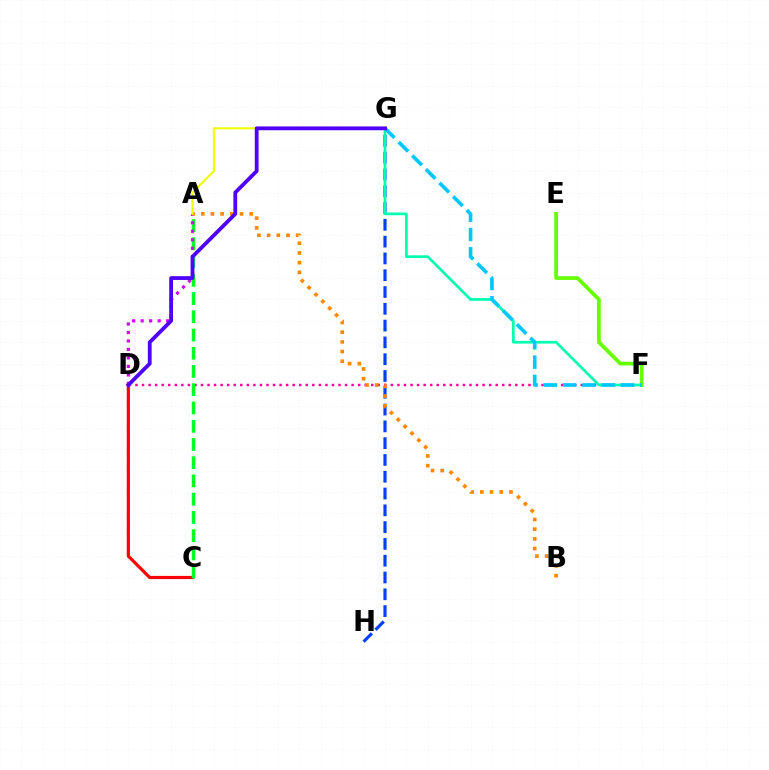{('D', 'F'): [{'color': '#ff00a0', 'line_style': 'dotted', 'thickness': 1.78}], ('C', 'D'): [{'color': '#ff0000', 'line_style': 'solid', 'thickness': 2.3}], ('G', 'H'): [{'color': '#003fff', 'line_style': 'dashed', 'thickness': 2.28}], ('A', 'C'): [{'color': '#00ff27', 'line_style': 'dashed', 'thickness': 2.48}], ('F', 'G'): [{'color': '#00ffaf', 'line_style': 'solid', 'thickness': 1.95}, {'color': '#00c7ff', 'line_style': 'dashed', 'thickness': 2.62}], ('A', 'D'): [{'color': '#d600ff', 'line_style': 'dotted', 'thickness': 2.31}], ('E', 'F'): [{'color': '#66ff00', 'line_style': 'solid', 'thickness': 2.69}], ('A', 'B'): [{'color': '#ff8800', 'line_style': 'dotted', 'thickness': 2.63}], ('A', 'G'): [{'color': '#eeff00', 'line_style': 'solid', 'thickness': 1.51}], ('D', 'G'): [{'color': '#4f00ff', 'line_style': 'solid', 'thickness': 2.74}]}